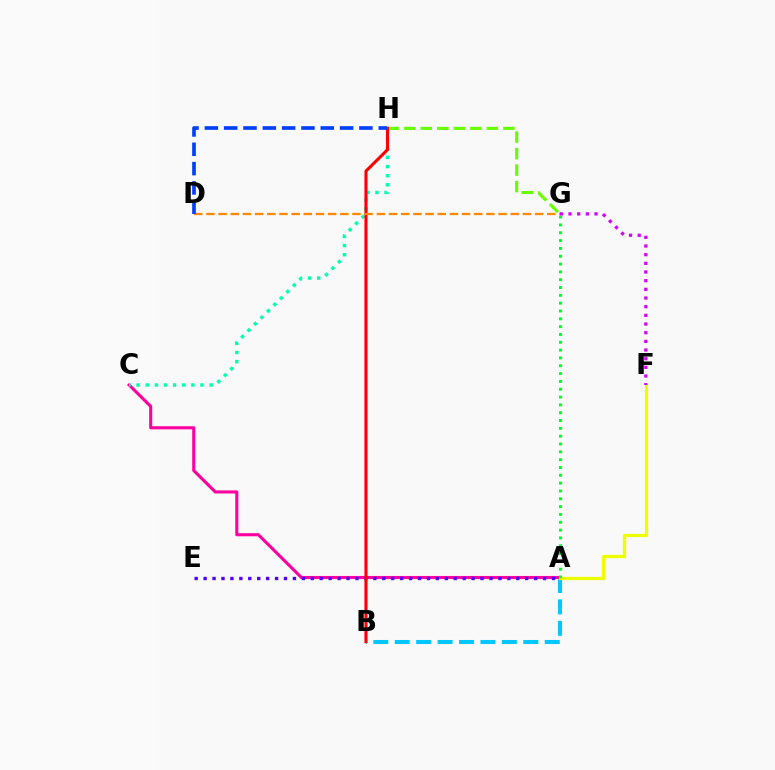{('A', 'B'): [{'color': '#00c7ff', 'line_style': 'dashed', 'thickness': 2.91}], ('A', 'C'): [{'color': '#ff00a0', 'line_style': 'solid', 'thickness': 2.23}], ('A', 'F'): [{'color': '#eeff00', 'line_style': 'solid', 'thickness': 2.35}], ('C', 'H'): [{'color': '#00ffaf', 'line_style': 'dotted', 'thickness': 2.48}], ('G', 'H'): [{'color': '#66ff00', 'line_style': 'dashed', 'thickness': 2.24}], ('A', 'G'): [{'color': '#00ff27', 'line_style': 'dotted', 'thickness': 2.13}], ('A', 'E'): [{'color': '#4f00ff', 'line_style': 'dotted', 'thickness': 2.43}], ('F', 'G'): [{'color': '#d600ff', 'line_style': 'dotted', 'thickness': 2.36}], ('B', 'H'): [{'color': '#ff0000', 'line_style': 'solid', 'thickness': 2.21}], ('D', 'G'): [{'color': '#ff8800', 'line_style': 'dashed', 'thickness': 1.65}], ('D', 'H'): [{'color': '#003fff', 'line_style': 'dashed', 'thickness': 2.62}]}